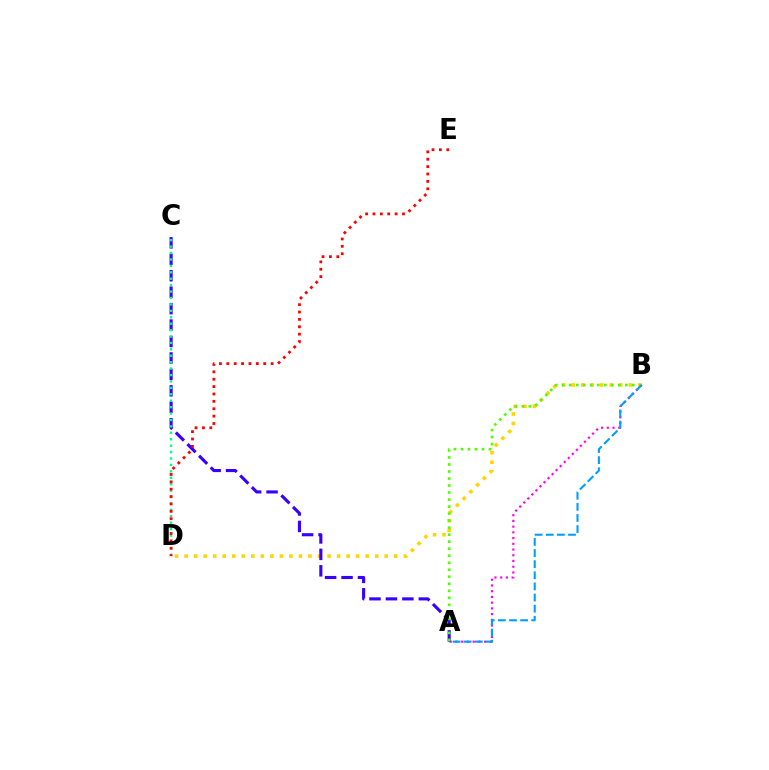{('B', 'D'): [{'color': '#ffd500', 'line_style': 'dotted', 'thickness': 2.59}], ('A', 'B'): [{'color': '#ff00ed', 'line_style': 'dotted', 'thickness': 1.56}, {'color': '#4fff00', 'line_style': 'dotted', 'thickness': 1.91}, {'color': '#009eff', 'line_style': 'dashed', 'thickness': 1.51}], ('A', 'C'): [{'color': '#3700ff', 'line_style': 'dashed', 'thickness': 2.23}], ('C', 'D'): [{'color': '#00ff86', 'line_style': 'dotted', 'thickness': 1.74}], ('D', 'E'): [{'color': '#ff0000', 'line_style': 'dotted', 'thickness': 2.01}]}